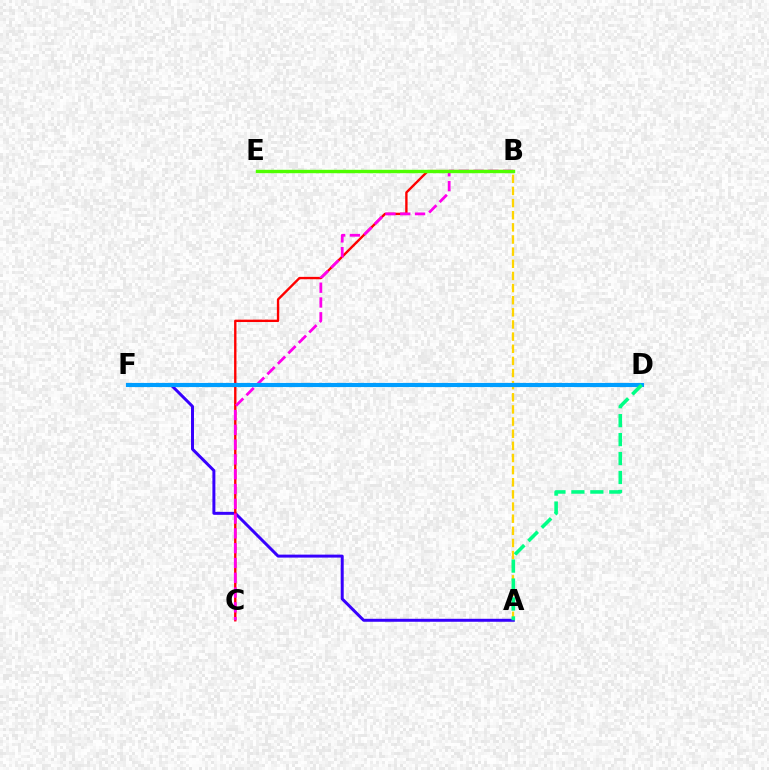{('A', 'F'): [{'color': '#3700ff', 'line_style': 'solid', 'thickness': 2.14}], ('B', 'C'): [{'color': '#ff0000', 'line_style': 'solid', 'thickness': 1.71}, {'color': '#ff00ed', 'line_style': 'dashed', 'thickness': 2.01}], ('A', 'B'): [{'color': '#ffd500', 'line_style': 'dashed', 'thickness': 1.65}], ('B', 'E'): [{'color': '#4fff00', 'line_style': 'solid', 'thickness': 2.45}], ('D', 'F'): [{'color': '#009eff', 'line_style': 'solid', 'thickness': 2.98}], ('A', 'D'): [{'color': '#00ff86', 'line_style': 'dashed', 'thickness': 2.57}]}